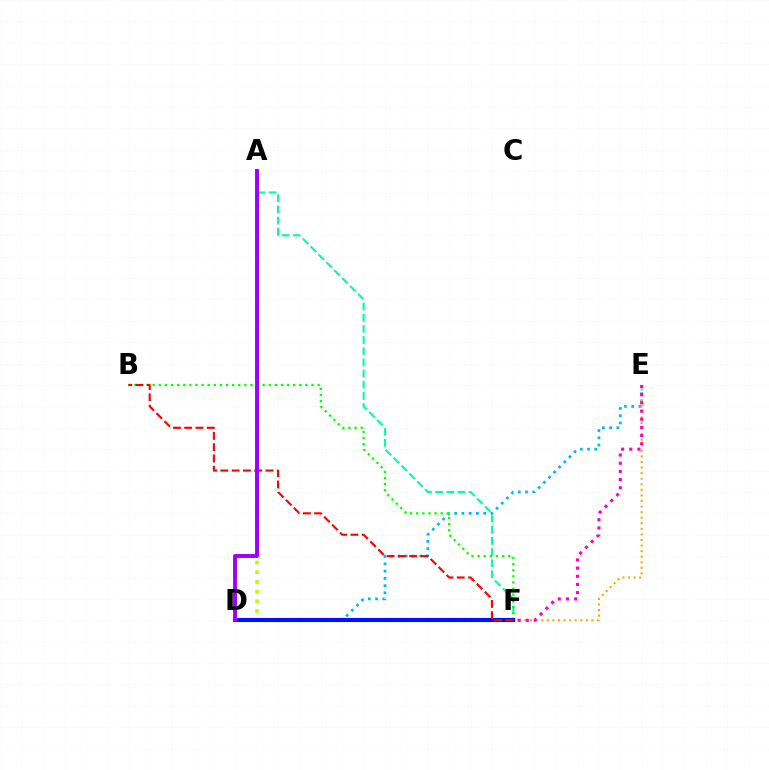{('A', 'F'): [{'color': '#00ff9d', 'line_style': 'dashed', 'thickness': 1.52}], ('A', 'D'): [{'color': '#b3ff00', 'line_style': 'dotted', 'thickness': 2.64}, {'color': '#9b00ff', 'line_style': 'solid', 'thickness': 2.81}], ('D', 'E'): [{'color': '#00b5ff', 'line_style': 'dotted', 'thickness': 1.97}, {'color': '#ff00bd', 'line_style': 'dotted', 'thickness': 2.22}], ('E', 'F'): [{'color': '#ffa500', 'line_style': 'dotted', 'thickness': 1.51}], ('B', 'F'): [{'color': '#08ff00', 'line_style': 'dotted', 'thickness': 1.66}, {'color': '#ff0000', 'line_style': 'dashed', 'thickness': 1.53}], ('D', 'F'): [{'color': '#0010ff', 'line_style': 'solid', 'thickness': 2.93}]}